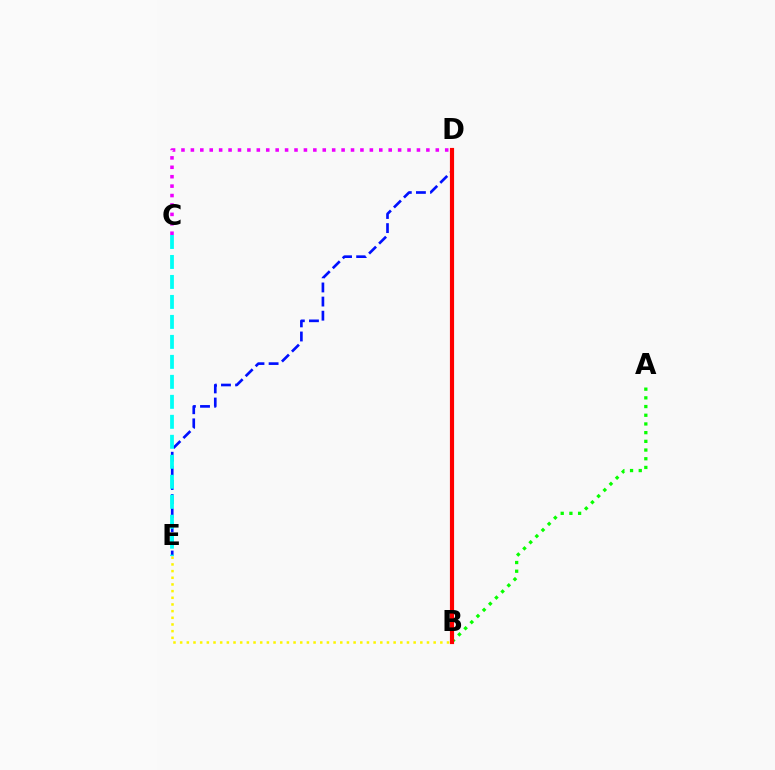{('B', 'E'): [{'color': '#fcf500', 'line_style': 'dotted', 'thickness': 1.81}], ('A', 'B'): [{'color': '#08ff00', 'line_style': 'dotted', 'thickness': 2.36}], ('D', 'E'): [{'color': '#0010ff', 'line_style': 'dashed', 'thickness': 1.92}], ('C', 'D'): [{'color': '#ee00ff', 'line_style': 'dotted', 'thickness': 2.56}], ('B', 'D'): [{'color': '#ff0000', 'line_style': 'solid', 'thickness': 2.99}], ('C', 'E'): [{'color': '#00fff6', 'line_style': 'dashed', 'thickness': 2.71}]}